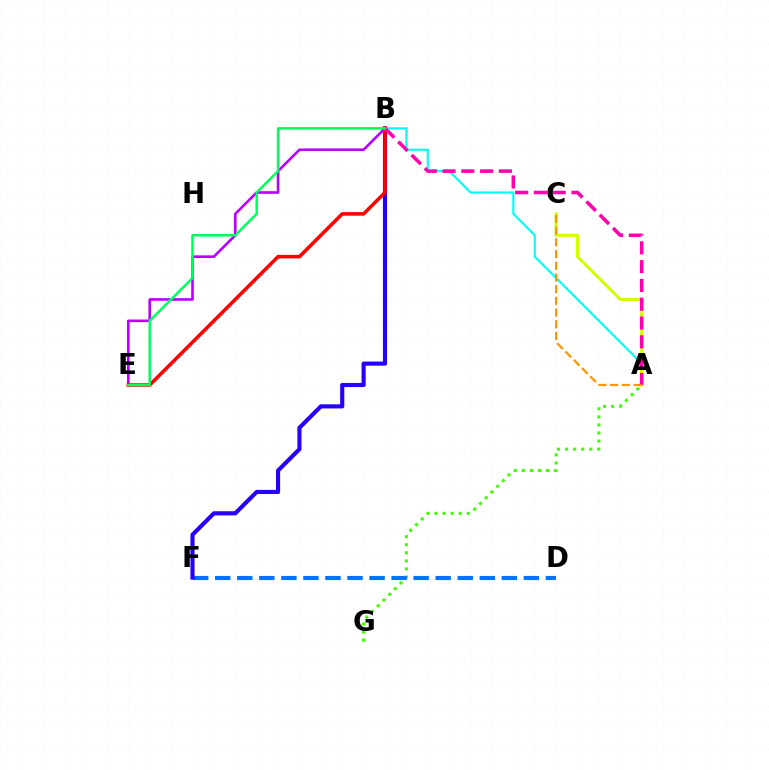{('A', 'G'): [{'color': '#3dff00', 'line_style': 'dotted', 'thickness': 2.2}], ('D', 'F'): [{'color': '#0074ff', 'line_style': 'dashed', 'thickness': 2.99}], ('B', 'E'): [{'color': '#b900ff', 'line_style': 'solid', 'thickness': 1.9}, {'color': '#ff0000', 'line_style': 'solid', 'thickness': 2.57}, {'color': '#00ff5c', 'line_style': 'solid', 'thickness': 1.8}], ('A', 'B'): [{'color': '#00fff6', 'line_style': 'solid', 'thickness': 1.53}, {'color': '#ff00ac', 'line_style': 'dashed', 'thickness': 2.55}], ('A', 'C'): [{'color': '#d1ff00', 'line_style': 'solid', 'thickness': 2.19}, {'color': '#ff9400', 'line_style': 'dashed', 'thickness': 1.59}], ('B', 'F'): [{'color': '#2500ff', 'line_style': 'solid', 'thickness': 2.97}]}